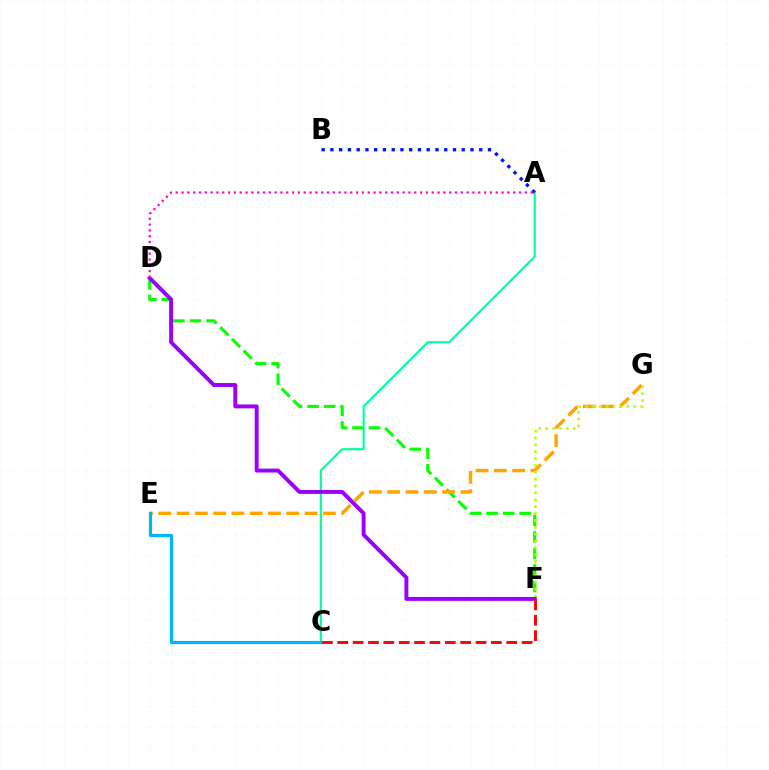{('D', 'F'): [{'color': '#08ff00', 'line_style': 'dashed', 'thickness': 2.25}, {'color': '#9b00ff', 'line_style': 'solid', 'thickness': 2.83}], ('E', 'G'): [{'color': '#ffa500', 'line_style': 'dashed', 'thickness': 2.48}], ('A', 'C'): [{'color': '#00ff9d', 'line_style': 'solid', 'thickness': 1.55}], ('A', 'B'): [{'color': '#0010ff', 'line_style': 'dotted', 'thickness': 2.38}], ('C', 'E'): [{'color': '#00b5ff', 'line_style': 'solid', 'thickness': 2.28}], ('F', 'G'): [{'color': '#b3ff00', 'line_style': 'dotted', 'thickness': 1.87}], ('C', 'F'): [{'color': '#ff0000', 'line_style': 'dashed', 'thickness': 2.09}], ('A', 'D'): [{'color': '#ff00bd', 'line_style': 'dotted', 'thickness': 1.58}]}